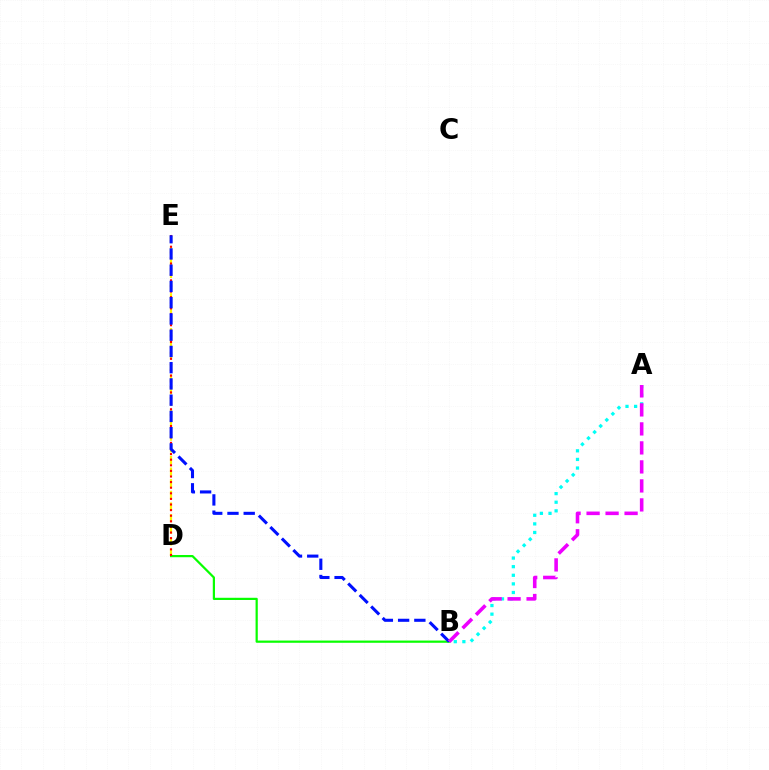{('D', 'E'): [{'color': '#fcf500', 'line_style': 'dashed', 'thickness': 1.58}, {'color': '#ff0000', 'line_style': 'dotted', 'thickness': 1.52}], ('B', 'D'): [{'color': '#08ff00', 'line_style': 'solid', 'thickness': 1.6}], ('A', 'B'): [{'color': '#00fff6', 'line_style': 'dotted', 'thickness': 2.34}, {'color': '#ee00ff', 'line_style': 'dashed', 'thickness': 2.58}], ('B', 'E'): [{'color': '#0010ff', 'line_style': 'dashed', 'thickness': 2.21}]}